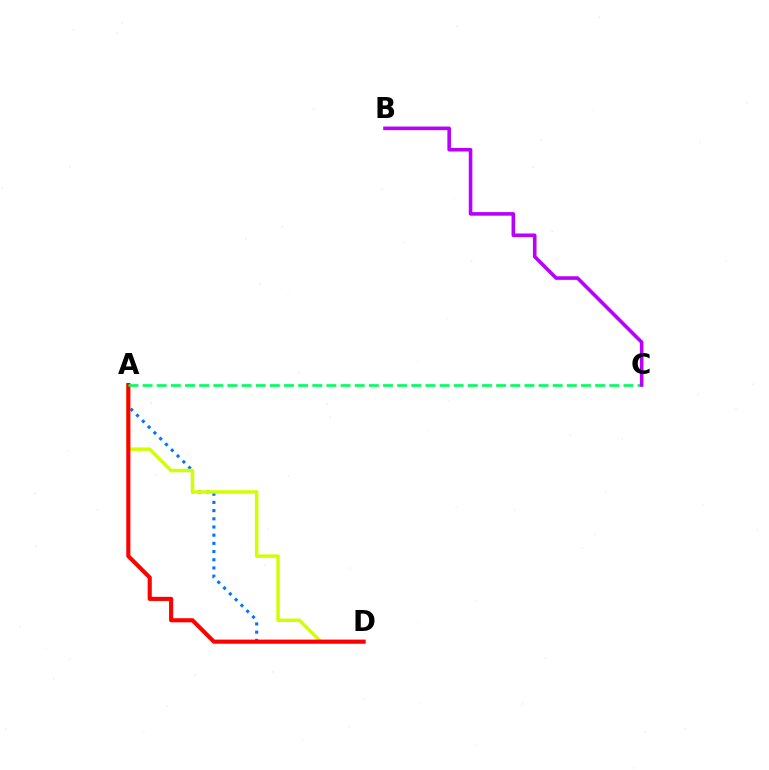{('A', 'D'): [{'color': '#0074ff', 'line_style': 'dotted', 'thickness': 2.23}, {'color': '#d1ff00', 'line_style': 'solid', 'thickness': 2.51}, {'color': '#ff0000', 'line_style': 'solid', 'thickness': 2.96}], ('A', 'C'): [{'color': '#00ff5c', 'line_style': 'dashed', 'thickness': 1.92}], ('B', 'C'): [{'color': '#b900ff', 'line_style': 'solid', 'thickness': 2.58}]}